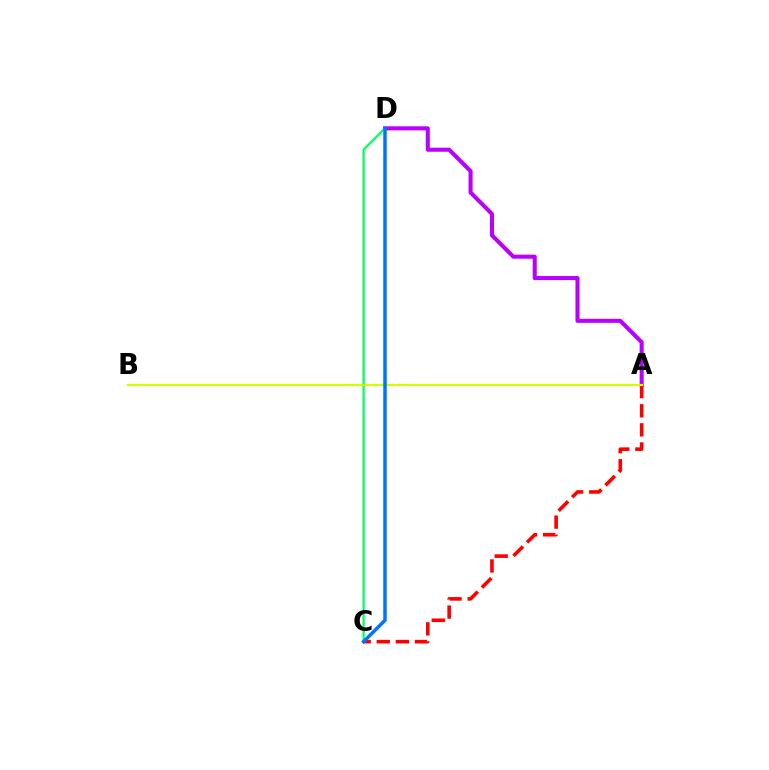{('A', 'D'): [{'color': '#b900ff', 'line_style': 'solid', 'thickness': 2.92}], ('C', 'D'): [{'color': '#00ff5c', 'line_style': 'solid', 'thickness': 1.6}, {'color': '#0074ff', 'line_style': 'solid', 'thickness': 2.52}], ('A', 'C'): [{'color': '#ff0000', 'line_style': 'dashed', 'thickness': 2.59}], ('A', 'B'): [{'color': '#d1ff00', 'line_style': 'solid', 'thickness': 1.6}]}